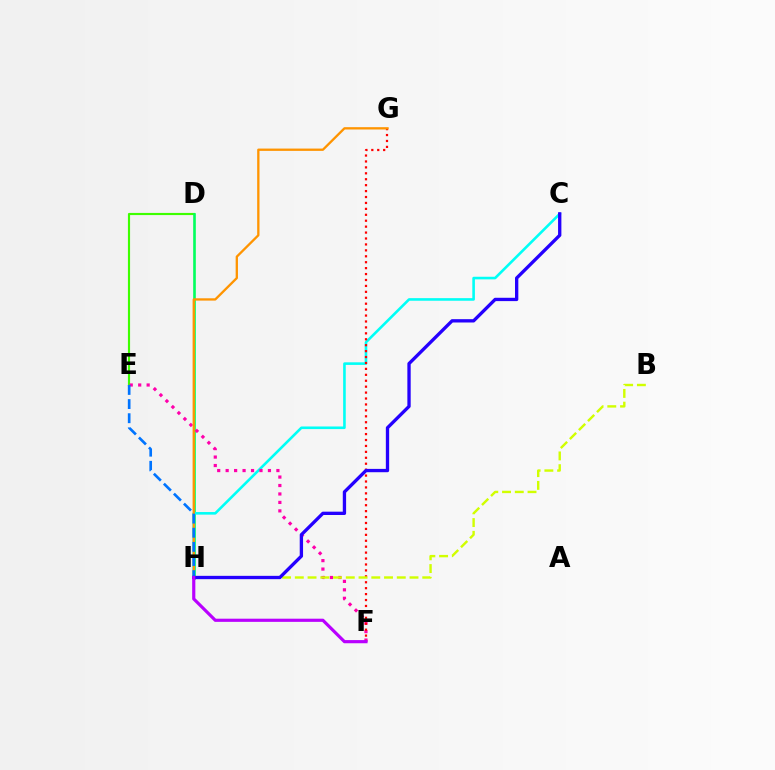{('D', 'E'): [{'color': '#3dff00', 'line_style': 'solid', 'thickness': 1.55}], ('D', 'H'): [{'color': '#00ff5c', 'line_style': 'solid', 'thickness': 1.89}], ('C', 'H'): [{'color': '#00fff6', 'line_style': 'solid', 'thickness': 1.87}, {'color': '#2500ff', 'line_style': 'solid', 'thickness': 2.39}], ('E', 'F'): [{'color': '#ff00ac', 'line_style': 'dotted', 'thickness': 2.3}], ('F', 'G'): [{'color': '#ff0000', 'line_style': 'dotted', 'thickness': 1.61}], ('B', 'H'): [{'color': '#d1ff00', 'line_style': 'dashed', 'thickness': 1.73}], ('G', 'H'): [{'color': '#ff9400', 'line_style': 'solid', 'thickness': 1.67}], ('E', 'H'): [{'color': '#0074ff', 'line_style': 'dashed', 'thickness': 1.92}], ('F', 'H'): [{'color': '#b900ff', 'line_style': 'solid', 'thickness': 2.28}]}